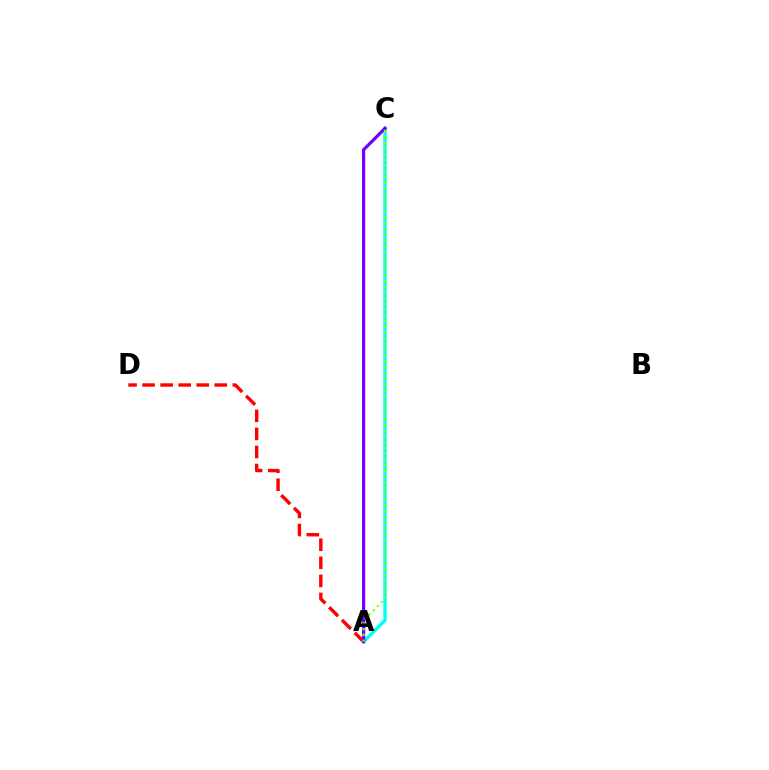{('A', 'D'): [{'color': '#ff0000', 'line_style': 'dashed', 'thickness': 2.45}], ('A', 'C'): [{'color': '#00fff6', 'line_style': 'solid', 'thickness': 2.46}, {'color': '#7200ff', 'line_style': 'solid', 'thickness': 2.3}, {'color': '#84ff00', 'line_style': 'dotted', 'thickness': 1.56}]}